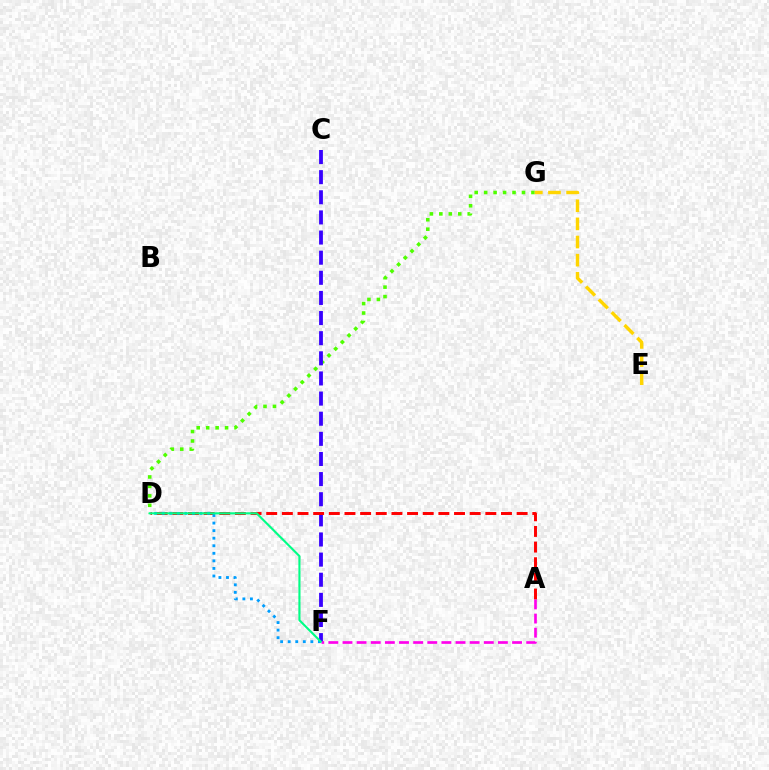{('D', 'G'): [{'color': '#4fff00', 'line_style': 'dotted', 'thickness': 2.57}], ('C', 'F'): [{'color': '#3700ff', 'line_style': 'dashed', 'thickness': 2.73}], ('A', 'D'): [{'color': '#ff0000', 'line_style': 'dashed', 'thickness': 2.13}], ('E', 'G'): [{'color': '#ffd500', 'line_style': 'dashed', 'thickness': 2.46}], ('A', 'F'): [{'color': '#ff00ed', 'line_style': 'dashed', 'thickness': 1.92}], ('D', 'F'): [{'color': '#009eff', 'line_style': 'dotted', 'thickness': 2.05}, {'color': '#00ff86', 'line_style': 'solid', 'thickness': 1.53}]}